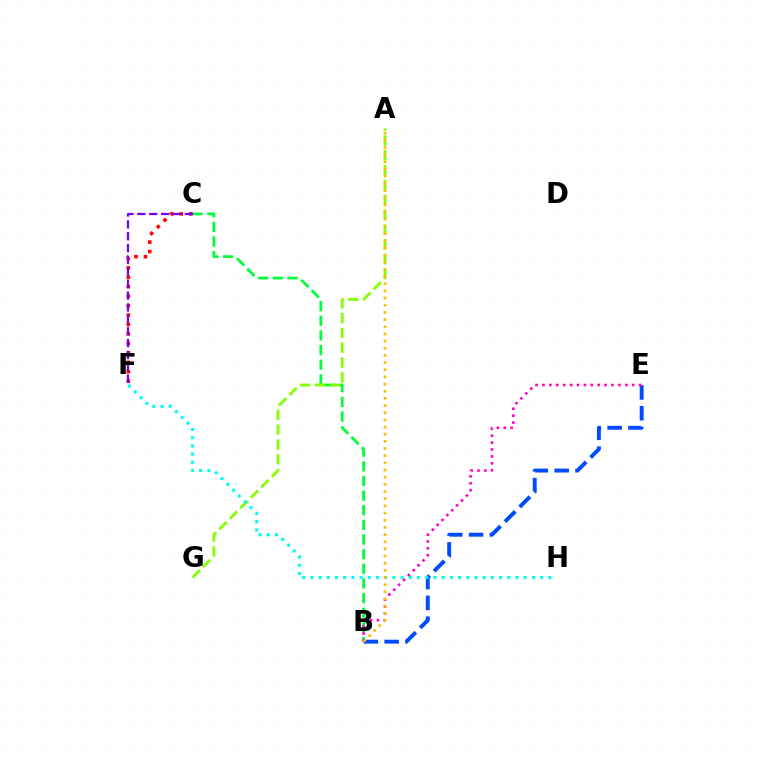{('B', 'C'): [{'color': '#00ff39', 'line_style': 'dashed', 'thickness': 1.99}], ('B', 'E'): [{'color': '#004bff', 'line_style': 'dashed', 'thickness': 2.82}, {'color': '#ff00cf', 'line_style': 'dotted', 'thickness': 1.87}], ('C', 'F'): [{'color': '#ff0000', 'line_style': 'dotted', 'thickness': 2.56}, {'color': '#7200ff', 'line_style': 'dashed', 'thickness': 1.61}], ('A', 'G'): [{'color': '#84ff00', 'line_style': 'dashed', 'thickness': 2.02}], ('F', 'H'): [{'color': '#00fff6', 'line_style': 'dotted', 'thickness': 2.23}], ('A', 'B'): [{'color': '#ffbd00', 'line_style': 'dotted', 'thickness': 1.95}]}